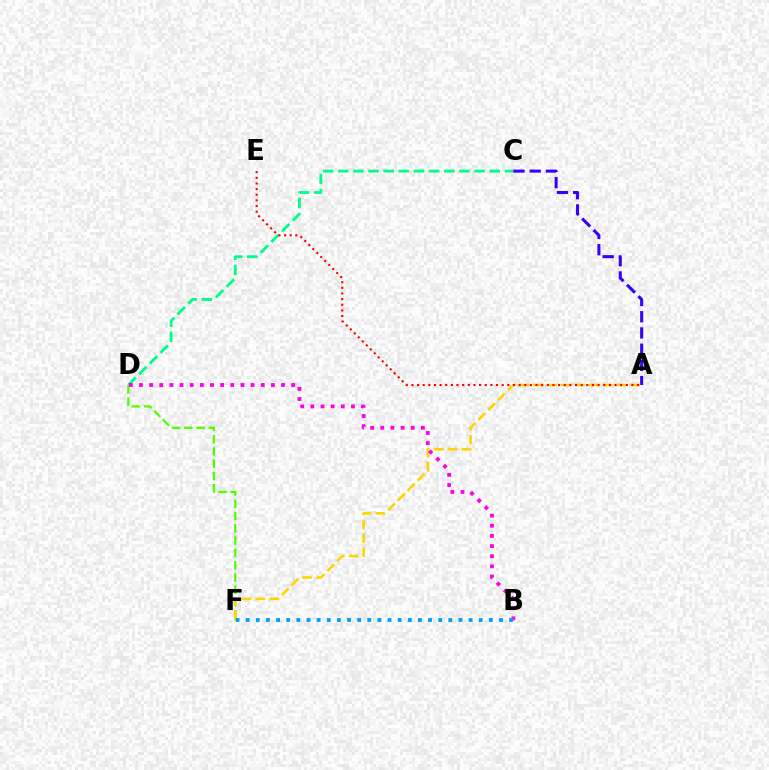{('C', 'D'): [{'color': '#00ff86', 'line_style': 'dashed', 'thickness': 2.06}], ('A', 'C'): [{'color': '#3700ff', 'line_style': 'dashed', 'thickness': 2.2}], ('D', 'F'): [{'color': '#4fff00', 'line_style': 'dashed', 'thickness': 1.67}], ('A', 'F'): [{'color': '#ffd500', 'line_style': 'dashed', 'thickness': 1.89}], ('B', 'D'): [{'color': '#ff00ed', 'line_style': 'dotted', 'thickness': 2.76}], ('B', 'F'): [{'color': '#009eff', 'line_style': 'dotted', 'thickness': 2.75}], ('A', 'E'): [{'color': '#ff0000', 'line_style': 'dotted', 'thickness': 1.53}]}